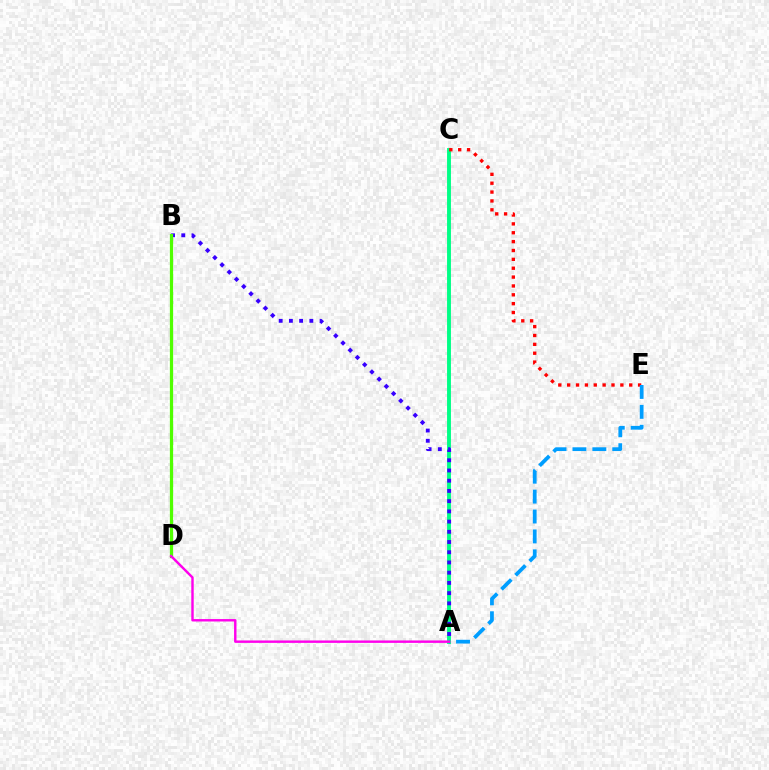{('A', 'C'): [{'color': '#00ff86', 'line_style': 'solid', 'thickness': 2.8}], ('C', 'E'): [{'color': '#ff0000', 'line_style': 'dotted', 'thickness': 2.41}], ('A', 'E'): [{'color': '#009eff', 'line_style': 'dashed', 'thickness': 2.7}], ('A', 'B'): [{'color': '#3700ff', 'line_style': 'dotted', 'thickness': 2.78}], ('B', 'D'): [{'color': '#ffd500', 'line_style': 'solid', 'thickness': 1.93}, {'color': '#4fff00', 'line_style': 'solid', 'thickness': 2.33}], ('A', 'D'): [{'color': '#ff00ed', 'line_style': 'solid', 'thickness': 1.75}]}